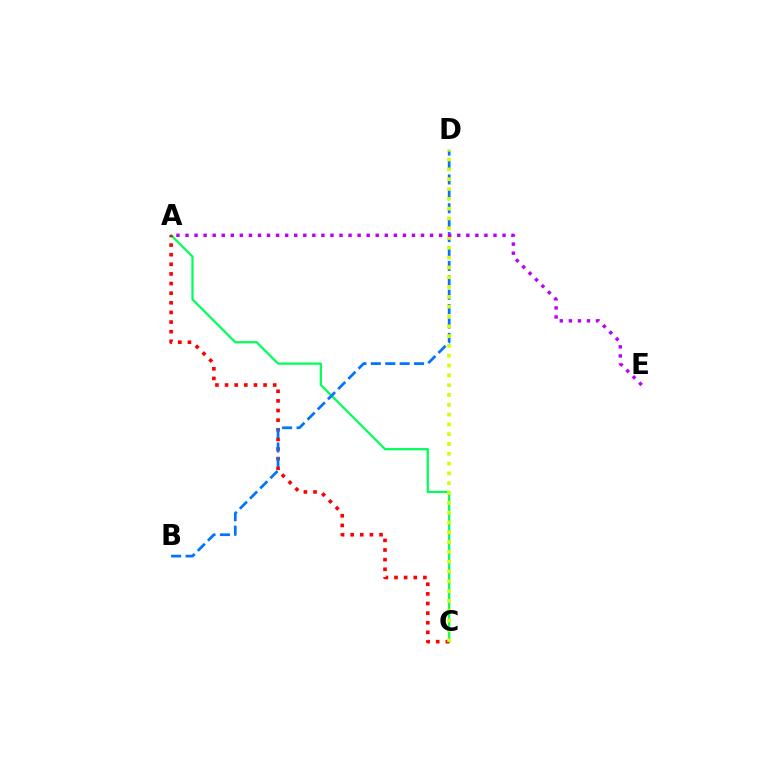{('A', 'C'): [{'color': '#00ff5c', 'line_style': 'solid', 'thickness': 1.62}, {'color': '#ff0000', 'line_style': 'dotted', 'thickness': 2.62}], ('B', 'D'): [{'color': '#0074ff', 'line_style': 'dashed', 'thickness': 1.96}], ('C', 'D'): [{'color': '#d1ff00', 'line_style': 'dotted', 'thickness': 2.66}], ('A', 'E'): [{'color': '#b900ff', 'line_style': 'dotted', 'thickness': 2.46}]}